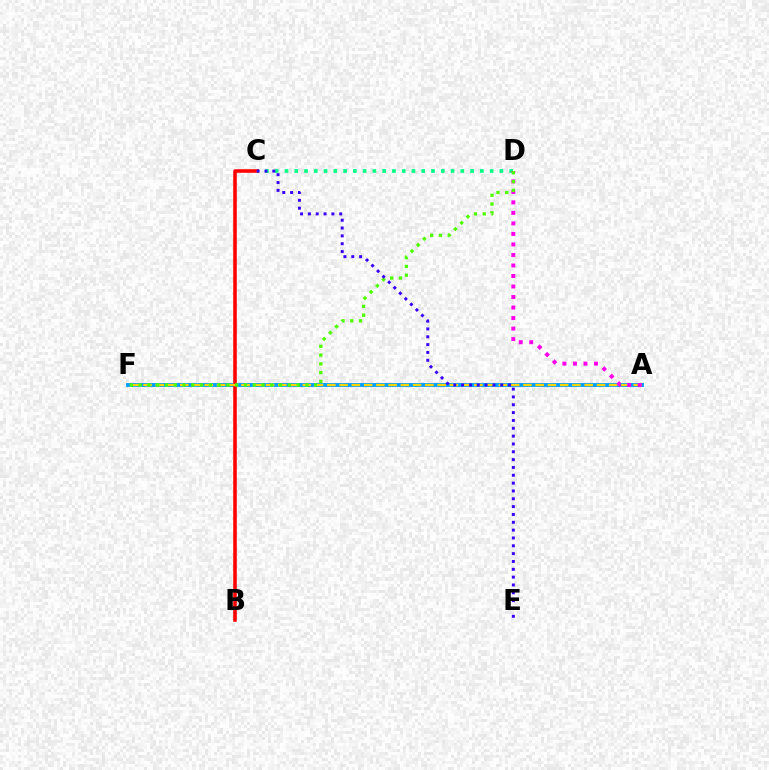{('C', 'D'): [{'color': '#00ff86', 'line_style': 'dotted', 'thickness': 2.65}], ('A', 'F'): [{'color': '#009eff', 'line_style': 'solid', 'thickness': 2.79}, {'color': '#ffd500', 'line_style': 'dashed', 'thickness': 1.66}], ('B', 'C'): [{'color': '#ff0000', 'line_style': 'solid', 'thickness': 2.57}], ('A', 'D'): [{'color': '#ff00ed', 'line_style': 'dotted', 'thickness': 2.86}], ('D', 'F'): [{'color': '#4fff00', 'line_style': 'dotted', 'thickness': 2.38}], ('C', 'E'): [{'color': '#3700ff', 'line_style': 'dotted', 'thickness': 2.13}]}